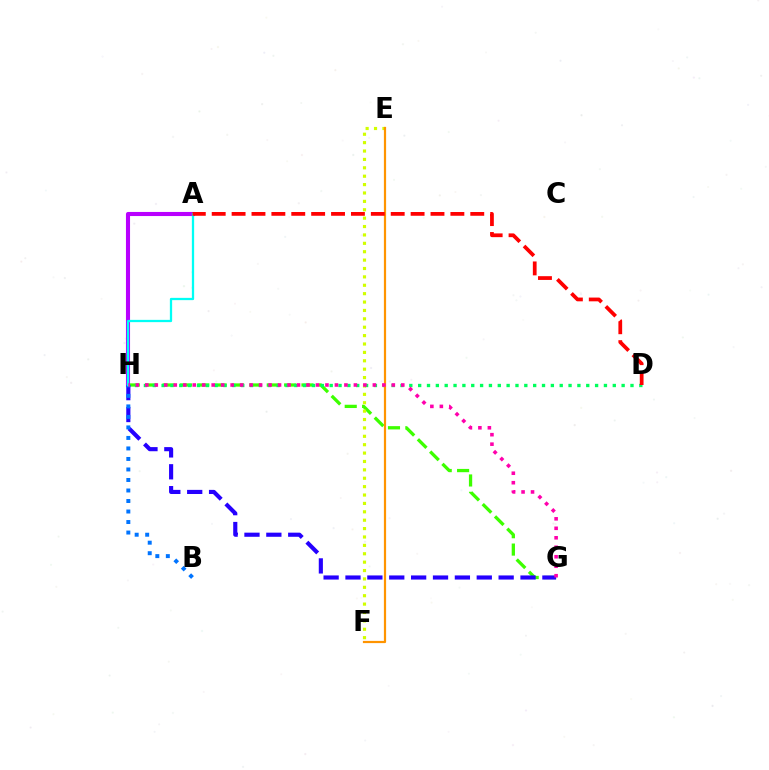{('G', 'H'): [{'color': '#3dff00', 'line_style': 'dashed', 'thickness': 2.36}, {'color': '#2500ff', 'line_style': 'dashed', 'thickness': 2.97}, {'color': '#ff00ac', 'line_style': 'dotted', 'thickness': 2.58}], ('E', 'F'): [{'color': '#d1ff00', 'line_style': 'dotted', 'thickness': 2.28}, {'color': '#ff9400', 'line_style': 'solid', 'thickness': 1.59}], ('D', 'H'): [{'color': '#00ff5c', 'line_style': 'dotted', 'thickness': 2.4}], ('A', 'H'): [{'color': '#b900ff', 'line_style': 'solid', 'thickness': 2.95}, {'color': '#00fff6', 'line_style': 'solid', 'thickness': 1.64}], ('B', 'H'): [{'color': '#0074ff', 'line_style': 'dotted', 'thickness': 2.86}], ('A', 'D'): [{'color': '#ff0000', 'line_style': 'dashed', 'thickness': 2.7}]}